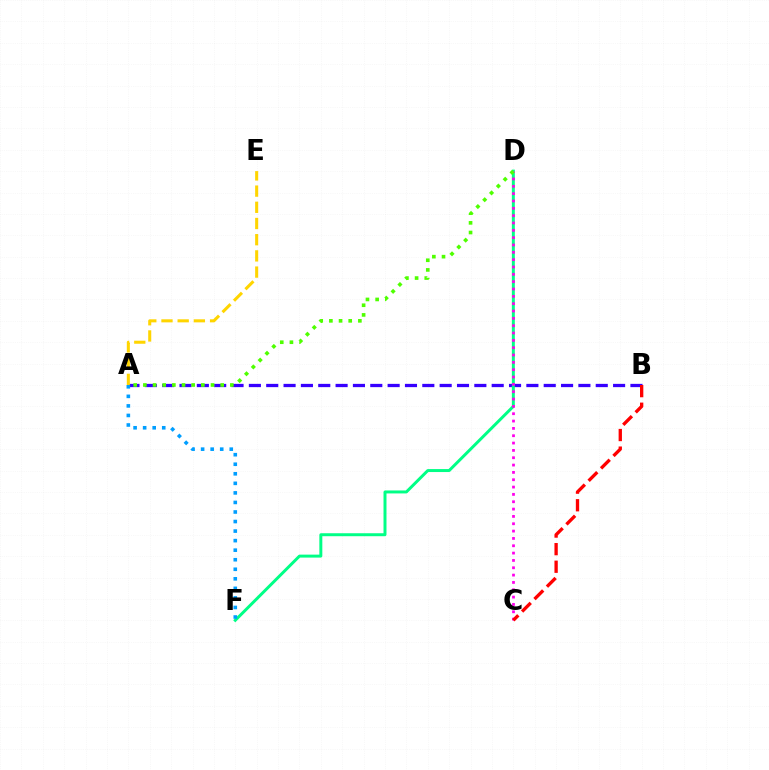{('A', 'B'): [{'color': '#3700ff', 'line_style': 'dashed', 'thickness': 2.36}], ('A', 'E'): [{'color': '#ffd500', 'line_style': 'dashed', 'thickness': 2.2}], ('D', 'F'): [{'color': '#00ff86', 'line_style': 'solid', 'thickness': 2.14}], ('C', 'D'): [{'color': '#ff00ed', 'line_style': 'dotted', 'thickness': 1.99}], ('A', 'D'): [{'color': '#4fff00', 'line_style': 'dotted', 'thickness': 2.63}], ('A', 'F'): [{'color': '#009eff', 'line_style': 'dotted', 'thickness': 2.59}], ('B', 'C'): [{'color': '#ff0000', 'line_style': 'dashed', 'thickness': 2.39}]}